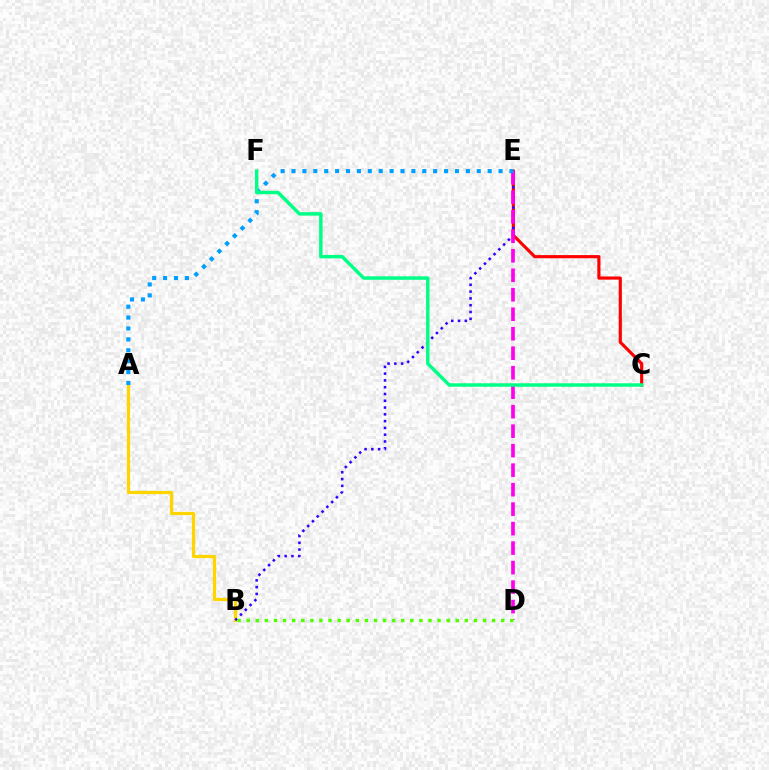{('C', 'E'): [{'color': '#ff0000', 'line_style': 'solid', 'thickness': 2.26}], ('A', 'B'): [{'color': '#ffd500', 'line_style': 'solid', 'thickness': 2.33}], ('B', 'E'): [{'color': '#3700ff', 'line_style': 'dotted', 'thickness': 1.84}], ('D', 'E'): [{'color': '#ff00ed', 'line_style': 'dashed', 'thickness': 2.65}], ('A', 'E'): [{'color': '#009eff', 'line_style': 'dotted', 'thickness': 2.96}], ('C', 'F'): [{'color': '#00ff86', 'line_style': 'solid', 'thickness': 2.49}], ('B', 'D'): [{'color': '#4fff00', 'line_style': 'dotted', 'thickness': 2.47}]}